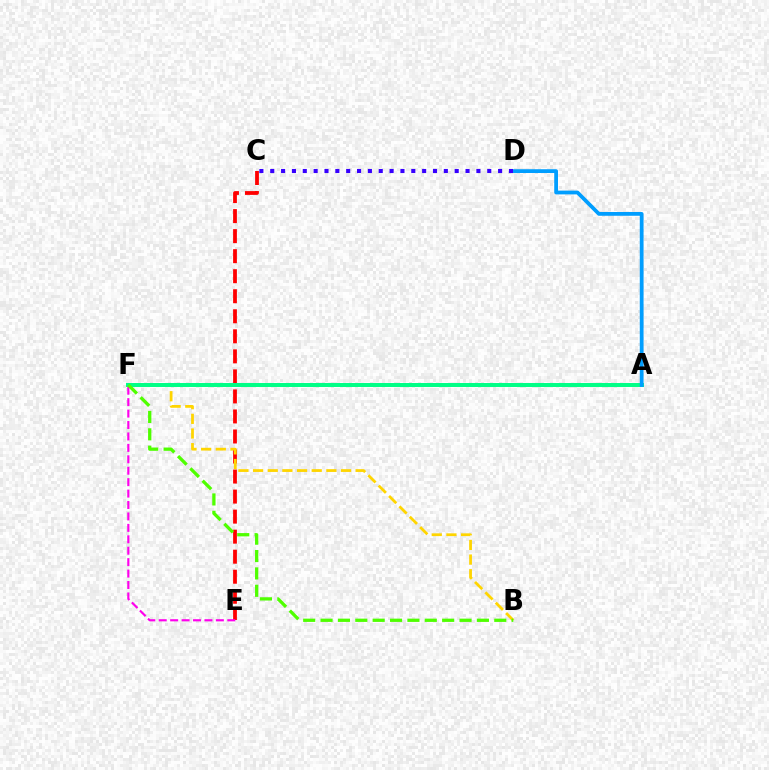{('C', 'E'): [{'color': '#ff0000', 'line_style': 'dashed', 'thickness': 2.72}], ('B', 'F'): [{'color': '#ffd500', 'line_style': 'dashed', 'thickness': 1.99}, {'color': '#4fff00', 'line_style': 'dashed', 'thickness': 2.36}], ('A', 'F'): [{'color': '#00ff86', 'line_style': 'solid', 'thickness': 2.86}], ('A', 'D'): [{'color': '#009eff', 'line_style': 'solid', 'thickness': 2.72}], ('C', 'D'): [{'color': '#3700ff', 'line_style': 'dotted', 'thickness': 2.95}], ('E', 'F'): [{'color': '#ff00ed', 'line_style': 'dashed', 'thickness': 1.55}]}